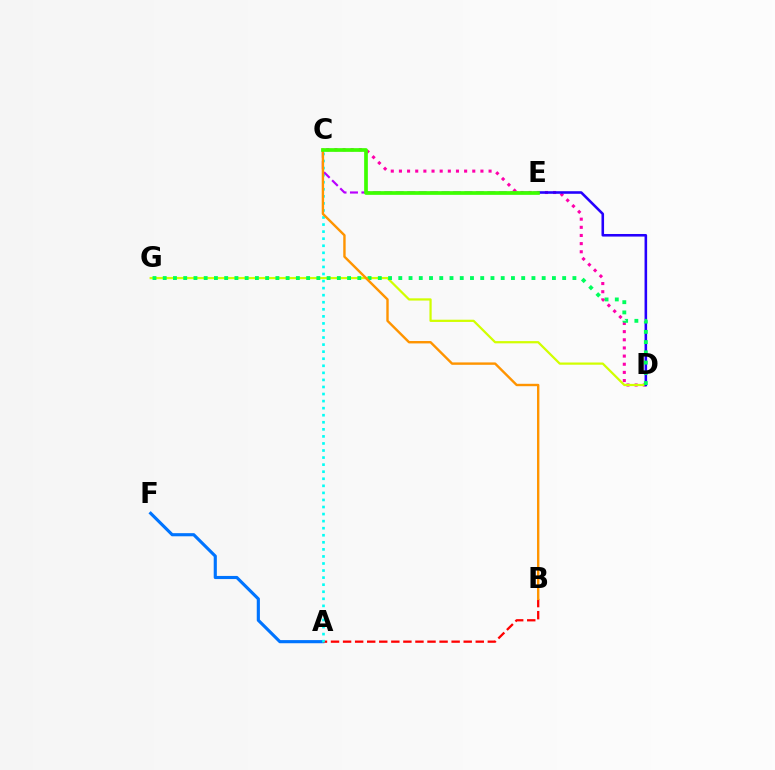{('A', 'F'): [{'color': '#0074ff', 'line_style': 'solid', 'thickness': 2.26}], ('A', 'B'): [{'color': '#ff0000', 'line_style': 'dashed', 'thickness': 1.64}], ('C', 'D'): [{'color': '#ff00ac', 'line_style': 'dotted', 'thickness': 2.21}], ('D', 'G'): [{'color': '#d1ff00', 'line_style': 'solid', 'thickness': 1.61}, {'color': '#00ff5c', 'line_style': 'dotted', 'thickness': 2.78}], ('A', 'C'): [{'color': '#00fff6', 'line_style': 'dotted', 'thickness': 1.92}], ('D', 'E'): [{'color': '#2500ff', 'line_style': 'solid', 'thickness': 1.86}], ('C', 'E'): [{'color': '#b900ff', 'line_style': 'dashed', 'thickness': 1.56}, {'color': '#3dff00', 'line_style': 'solid', 'thickness': 2.67}], ('B', 'C'): [{'color': '#ff9400', 'line_style': 'solid', 'thickness': 1.73}]}